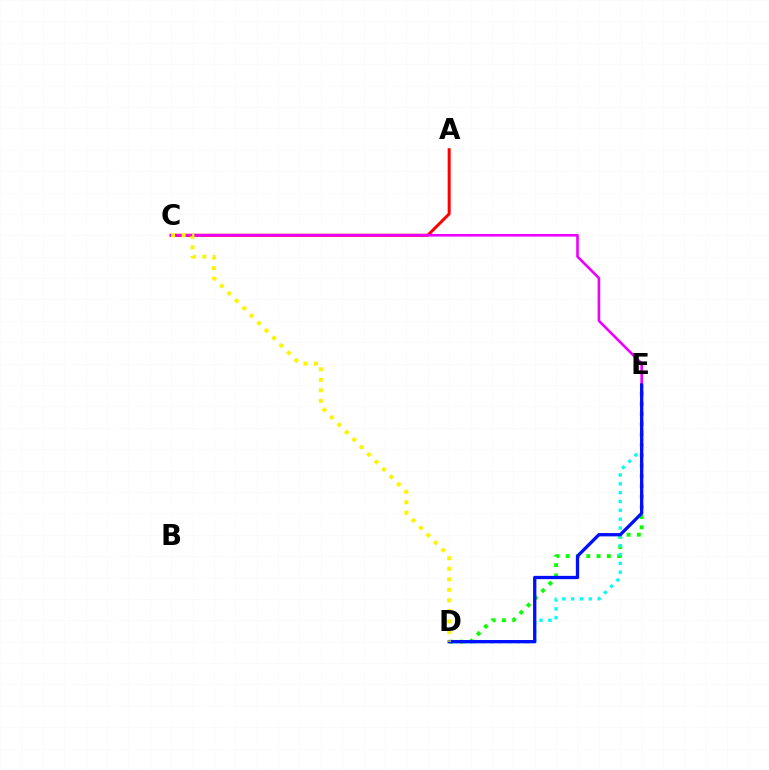{('D', 'E'): [{'color': '#08ff00', 'line_style': 'dotted', 'thickness': 2.79}, {'color': '#00fff6', 'line_style': 'dotted', 'thickness': 2.4}, {'color': '#0010ff', 'line_style': 'solid', 'thickness': 2.37}], ('A', 'C'): [{'color': '#ff0000', 'line_style': 'solid', 'thickness': 2.16}], ('C', 'E'): [{'color': '#ee00ff', 'line_style': 'solid', 'thickness': 1.89}], ('C', 'D'): [{'color': '#fcf500', 'line_style': 'dotted', 'thickness': 2.86}]}